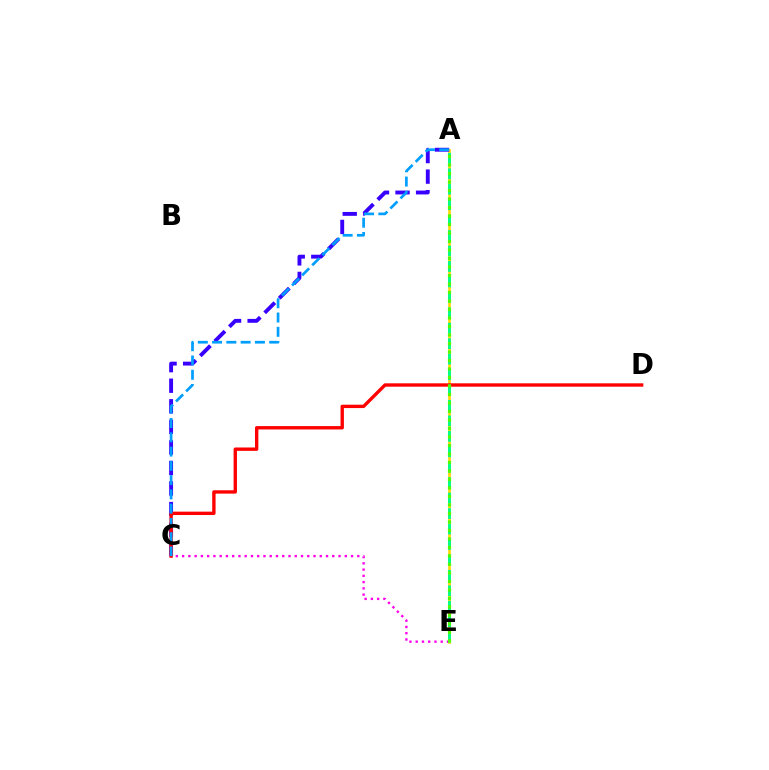{('C', 'E'): [{'color': '#ff00ed', 'line_style': 'dotted', 'thickness': 1.7}], ('A', 'E'): [{'color': '#ffd500', 'line_style': 'solid', 'thickness': 1.9}, {'color': '#00ff86', 'line_style': 'dashed', 'thickness': 2.1}, {'color': '#4fff00', 'line_style': 'dotted', 'thickness': 2.31}], ('A', 'C'): [{'color': '#3700ff', 'line_style': 'dashed', 'thickness': 2.79}, {'color': '#009eff', 'line_style': 'dashed', 'thickness': 1.94}], ('C', 'D'): [{'color': '#ff0000', 'line_style': 'solid', 'thickness': 2.42}]}